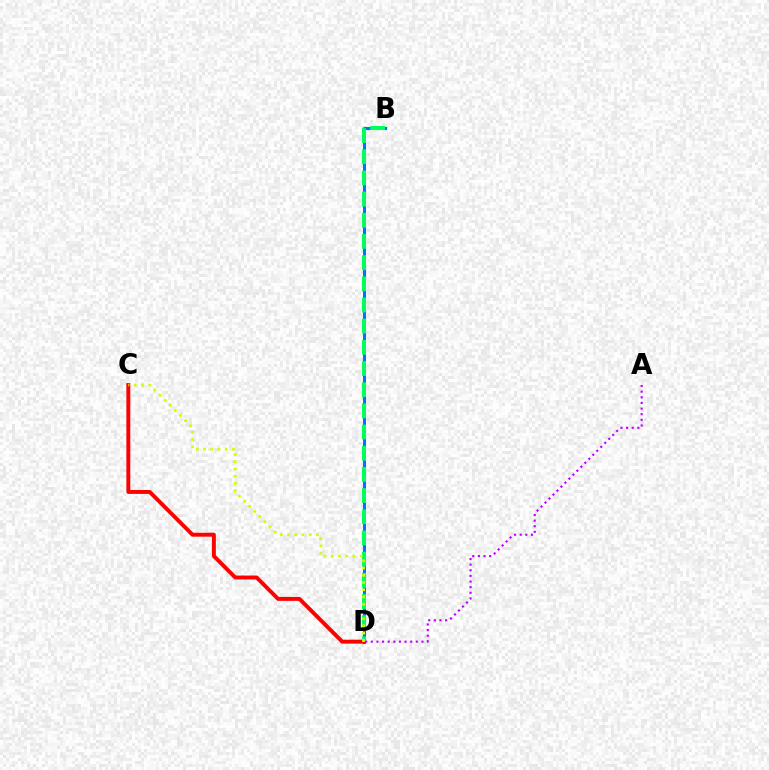{('B', 'D'): [{'color': '#0074ff', 'line_style': 'solid', 'thickness': 2.18}, {'color': '#00ff5c', 'line_style': 'dashed', 'thickness': 2.88}], ('C', 'D'): [{'color': '#ff0000', 'line_style': 'solid', 'thickness': 2.82}, {'color': '#d1ff00', 'line_style': 'dotted', 'thickness': 1.96}], ('A', 'D'): [{'color': '#b900ff', 'line_style': 'dotted', 'thickness': 1.53}]}